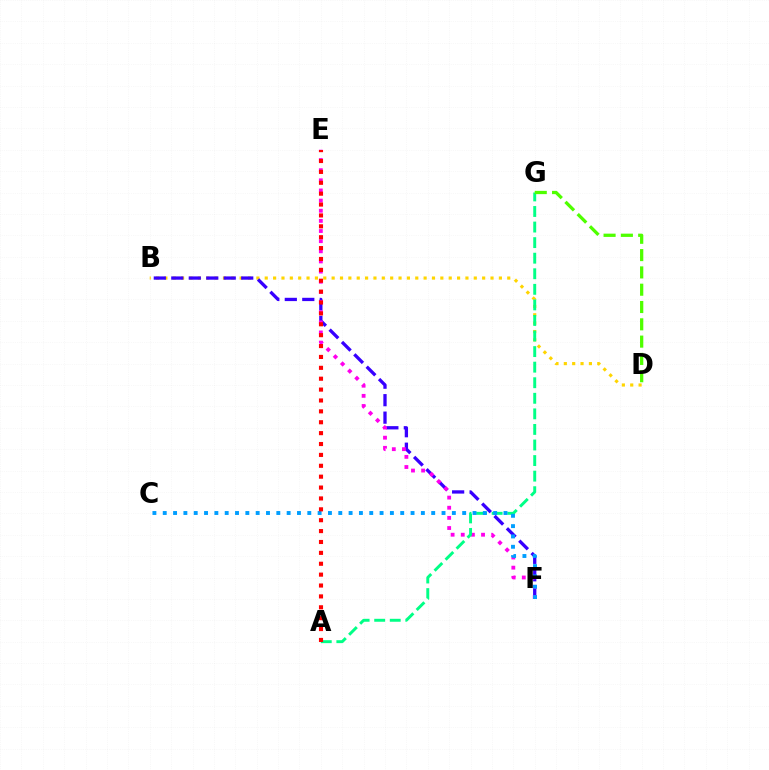{('B', 'D'): [{'color': '#ffd500', 'line_style': 'dotted', 'thickness': 2.27}], ('B', 'F'): [{'color': '#3700ff', 'line_style': 'dashed', 'thickness': 2.37}], ('E', 'F'): [{'color': '#ff00ed', 'line_style': 'dotted', 'thickness': 2.76}], ('A', 'G'): [{'color': '#00ff86', 'line_style': 'dashed', 'thickness': 2.11}], ('C', 'F'): [{'color': '#009eff', 'line_style': 'dotted', 'thickness': 2.81}], ('A', 'E'): [{'color': '#ff0000', 'line_style': 'dotted', 'thickness': 2.96}], ('D', 'G'): [{'color': '#4fff00', 'line_style': 'dashed', 'thickness': 2.35}]}